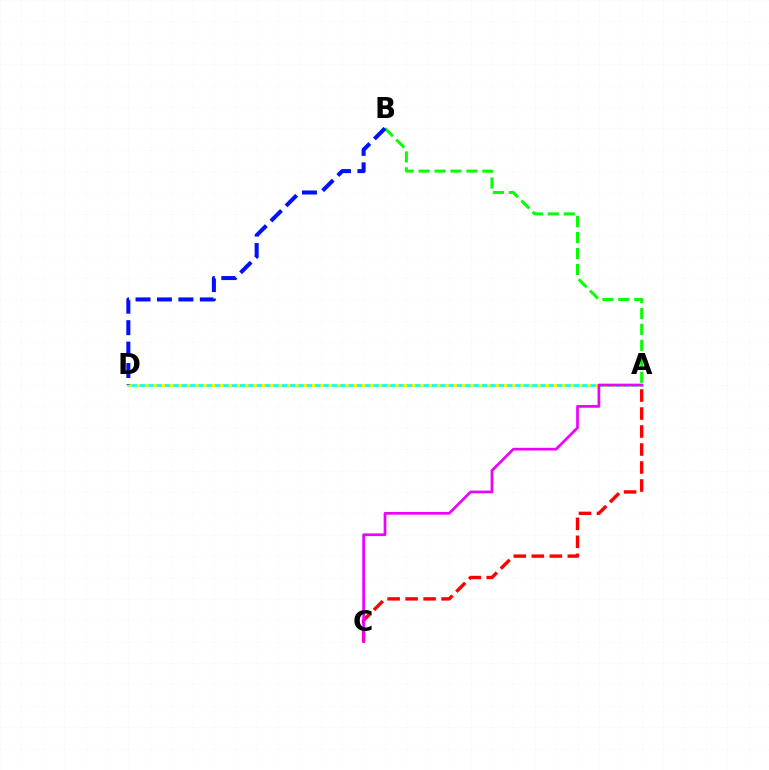{('A', 'D'): [{'color': '#00fff6', 'line_style': 'solid', 'thickness': 1.9}, {'color': '#fcf500', 'line_style': 'dotted', 'thickness': 2.27}], ('A', 'C'): [{'color': '#ff0000', 'line_style': 'dashed', 'thickness': 2.44}, {'color': '#ee00ff', 'line_style': 'solid', 'thickness': 1.95}], ('A', 'B'): [{'color': '#08ff00', 'line_style': 'dashed', 'thickness': 2.17}], ('B', 'D'): [{'color': '#0010ff', 'line_style': 'dashed', 'thickness': 2.91}]}